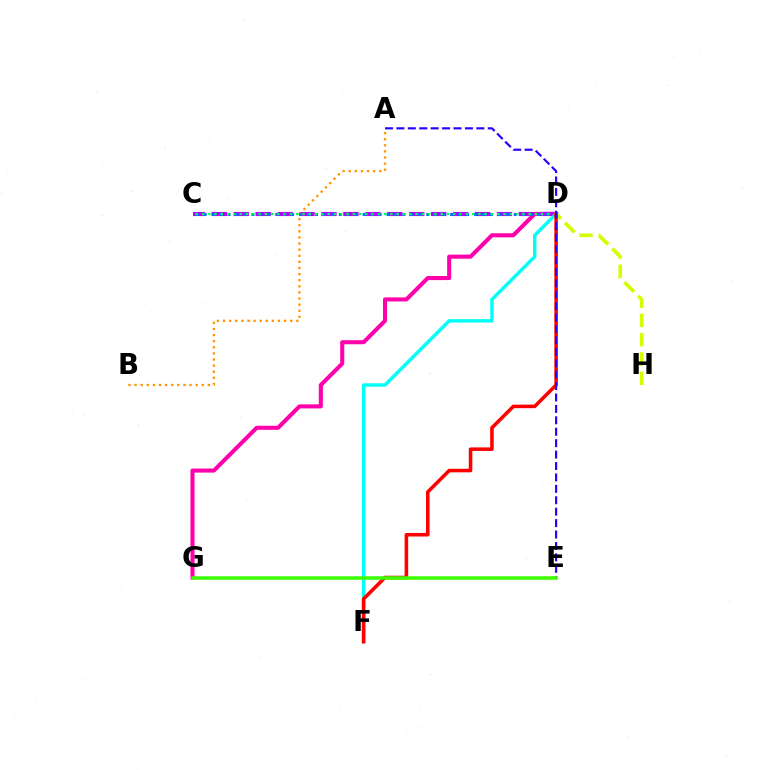{('D', 'G'): [{'color': '#ff00ac', 'line_style': 'solid', 'thickness': 2.92}], ('C', 'D'): [{'color': '#b900ff', 'line_style': 'dashed', 'thickness': 2.98}, {'color': '#0074ff', 'line_style': 'dotted', 'thickness': 2.16}, {'color': '#00ff5c', 'line_style': 'dotted', 'thickness': 1.71}], ('A', 'B'): [{'color': '#ff9400', 'line_style': 'dotted', 'thickness': 1.66}], ('D', 'F'): [{'color': '#00fff6', 'line_style': 'solid', 'thickness': 2.46}, {'color': '#ff0000', 'line_style': 'solid', 'thickness': 2.56}], ('D', 'H'): [{'color': '#d1ff00', 'line_style': 'dashed', 'thickness': 2.62}], ('A', 'E'): [{'color': '#2500ff', 'line_style': 'dashed', 'thickness': 1.55}], ('E', 'G'): [{'color': '#3dff00', 'line_style': 'solid', 'thickness': 2.54}]}